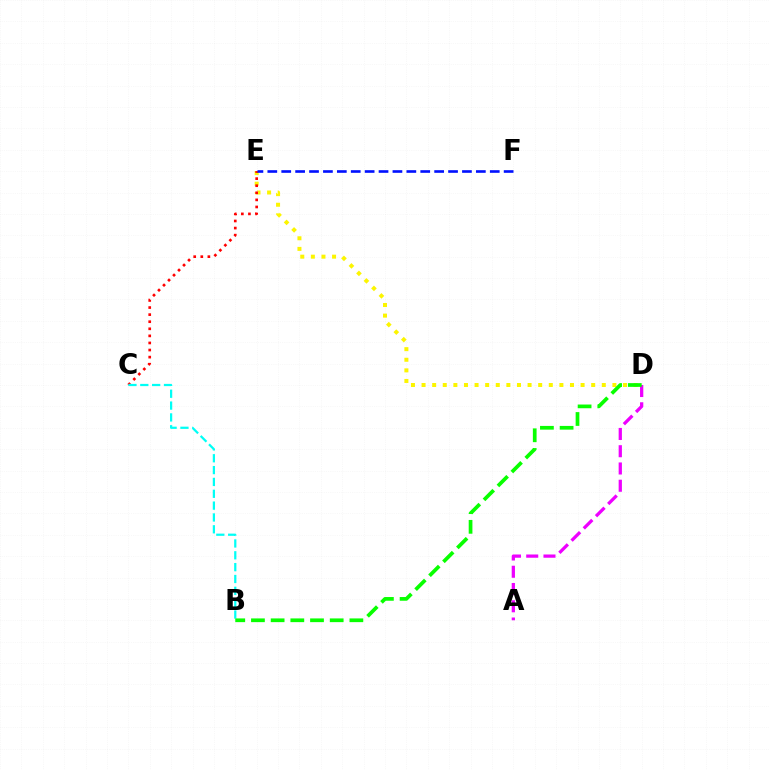{('D', 'E'): [{'color': '#fcf500', 'line_style': 'dotted', 'thickness': 2.88}], ('C', 'E'): [{'color': '#ff0000', 'line_style': 'dotted', 'thickness': 1.92}], ('A', 'D'): [{'color': '#ee00ff', 'line_style': 'dashed', 'thickness': 2.35}], ('B', 'C'): [{'color': '#00fff6', 'line_style': 'dashed', 'thickness': 1.61}], ('B', 'D'): [{'color': '#08ff00', 'line_style': 'dashed', 'thickness': 2.67}], ('E', 'F'): [{'color': '#0010ff', 'line_style': 'dashed', 'thickness': 1.89}]}